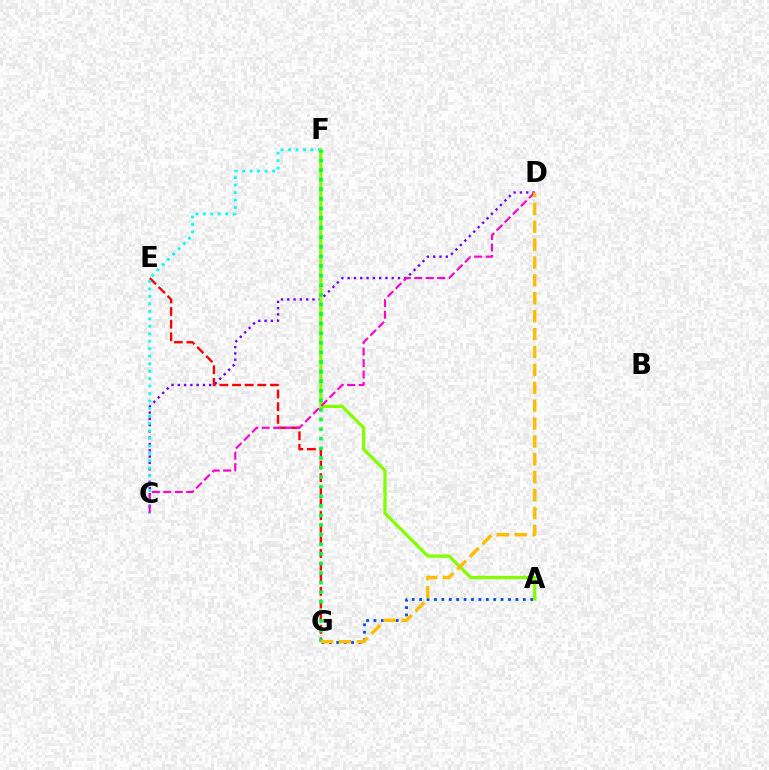{('C', 'D'): [{'color': '#7200ff', 'line_style': 'dotted', 'thickness': 1.71}, {'color': '#ff00cf', 'line_style': 'dashed', 'thickness': 1.56}], ('A', 'G'): [{'color': '#004bff', 'line_style': 'dotted', 'thickness': 2.01}], ('E', 'G'): [{'color': '#ff0000', 'line_style': 'dashed', 'thickness': 1.72}], ('C', 'F'): [{'color': '#00fff6', 'line_style': 'dotted', 'thickness': 2.03}], ('A', 'F'): [{'color': '#84ff00', 'line_style': 'solid', 'thickness': 2.35}], ('F', 'G'): [{'color': '#00ff39', 'line_style': 'dotted', 'thickness': 2.61}], ('D', 'G'): [{'color': '#ffbd00', 'line_style': 'dashed', 'thickness': 2.43}]}